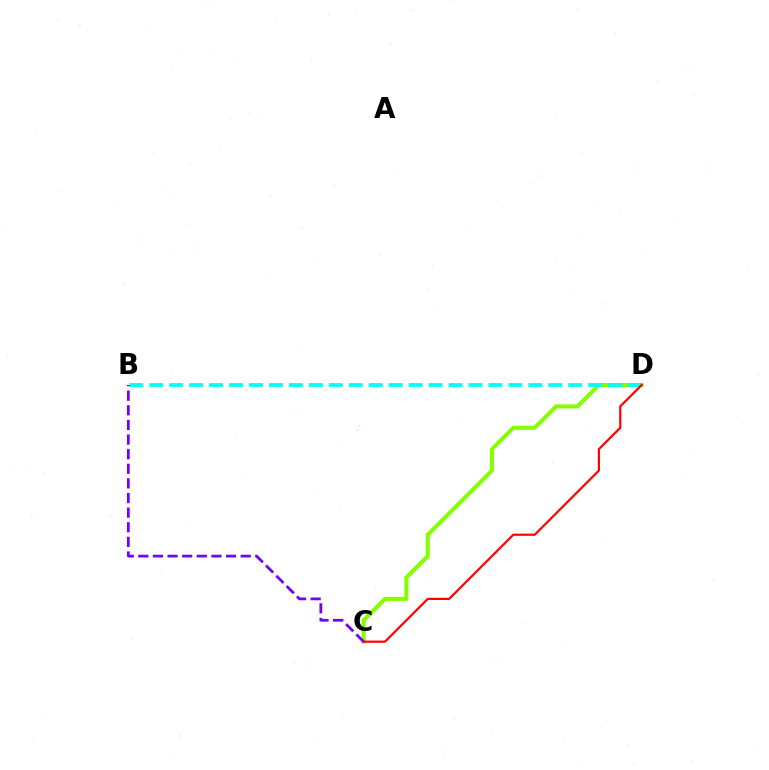{('C', 'D'): [{'color': '#84ff00', 'line_style': 'solid', 'thickness': 2.93}, {'color': '#ff0000', 'line_style': 'solid', 'thickness': 1.58}], ('B', 'D'): [{'color': '#00fff6', 'line_style': 'dashed', 'thickness': 2.71}], ('B', 'C'): [{'color': '#7200ff', 'line_style': 'dashed', 'thickness': 1.99}]}